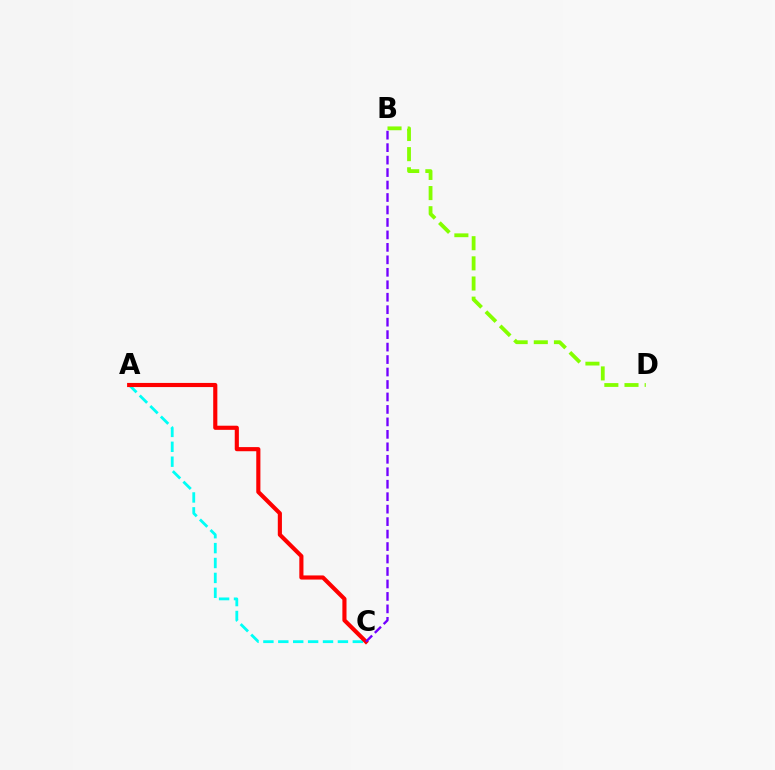{('B', 'D'): [{'color': '#84ff00', 'line_style': 'dashed', 'thickness': 2.74}], ('A', 'C'): [{'color': '#00fff6', 'line_style': 'dashed', 'thickness': 2.02}, {'color': '#ff0000', 'line_style': 'solid', 'thickness': 2.97}], ('B', 'C'): [{'color': '#7200ff', 'line_style': 'dashed', 'thickness': 1.69}]}